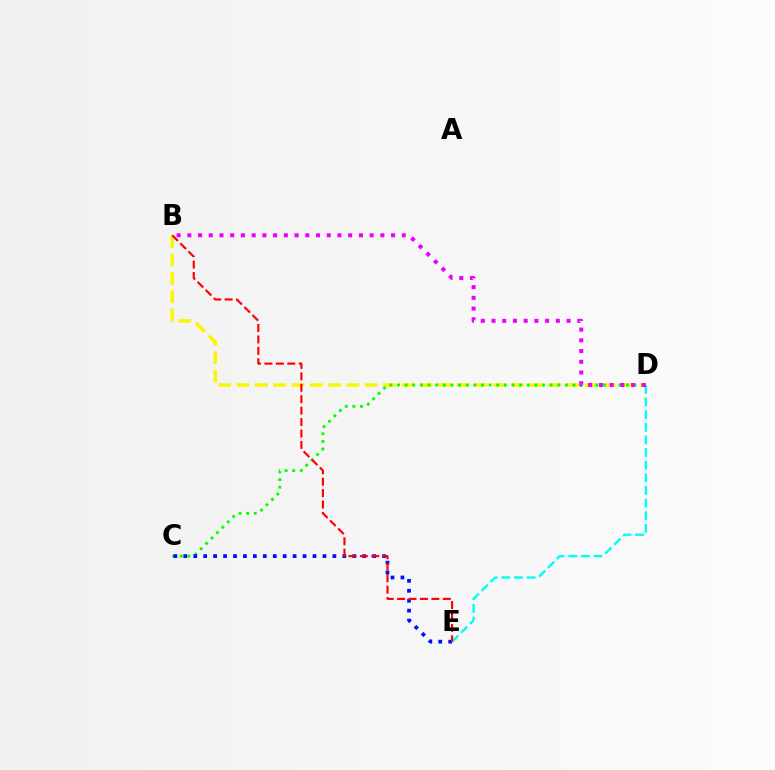{('B', 'D'): [{'color': '#fcf500', 'line_style': 'dashed', 'thickness': 2.49}, {'color': '#ee00ff', 'line_style': 'dotted', 'thickness': 2.91}], ('C', 'D'): [{'color': '#08ff00', 'line_style': 'dotted', 'thickness': 2.07}], ('C', 'E'): [{'color': '#0010ff', 'line_style': 'dotted', 'thickness': 2.7}], ('D', 'E'): [{'color': '#00fff6', 'line_style': 'dashed', 'thickness': 1.71}], ('B', 'E'): [{'color': '#ff0000', 'line_style': 'dashed', 'thickness': 1.55}]}